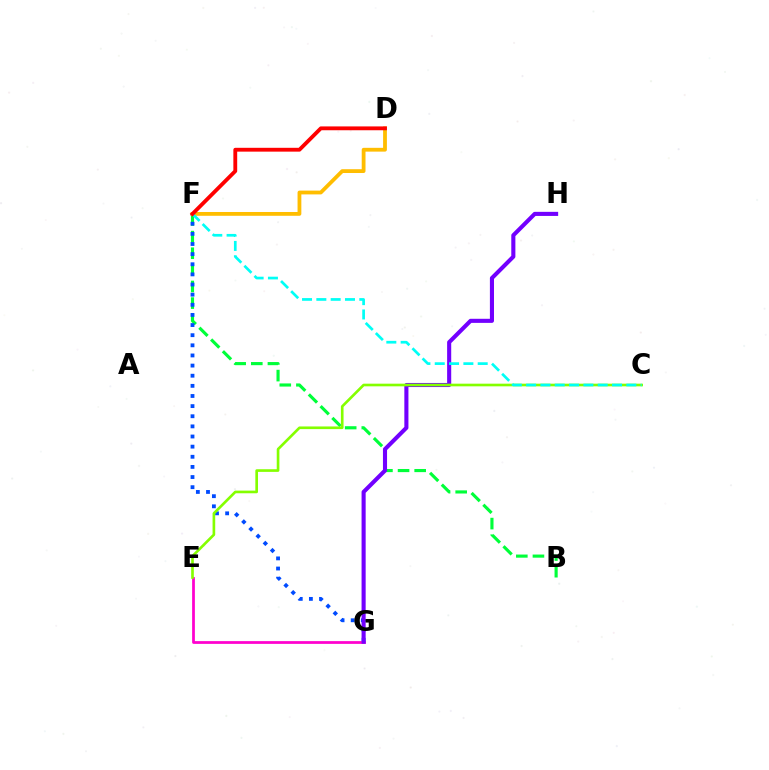{('B', 'F'): [{'color': '#00ff39', 'line_style': 'dashed', 'thickness': 2.26}], ('F', 'G'): [{'color': '#004bff', 'line_style': 'dotted', 'thickness': 2.75}], ('E', 'G'): [{'color': '#ff00cf', 'line_style': 'solid', 'thickness': 1.98}], ('G', 'H'): [{'color': '#7200ff', 'line_style': 'solid', 'thickness': 2.95}], ('D', 'F'): [{'color': '#ffbd00', 'line_style': 'solid', 'thickness': 2.73}, {'color': '#ff0000', 'line_style': 'solid', 'thickness': 2.76}], ('C', 'E'): [{'color': '#84ff00', 'line_style': 'solid', 'thickness': 1.91}], ('C', 'F'): [{'color': '#00fff6', 'line_style': 'dashed', 'thickness': 1.95}]}